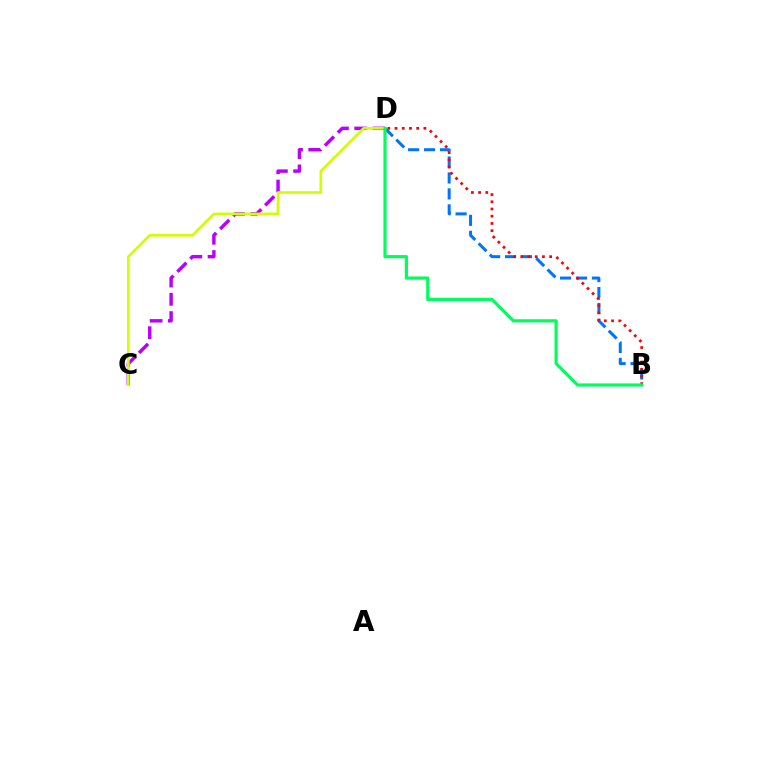{('B', 'D'): [{'color': '#0074ff', 'line_style': 'dashed', 'thickness': 2.17}, {'color': '#ff0000', 'line_style': 'dotted', 'thickness': 1.96}, {'color': '#00ff5c', 'line_style': 'solid', 'thickness': 2.3}], ('C', 'D'): [{'color': '#b900ff', 'line_style': 'dashed', 'thickness': 2.48}, {'color': '#d1ff00', 'line_style': 'solid', 'thickness': 1.92}]}